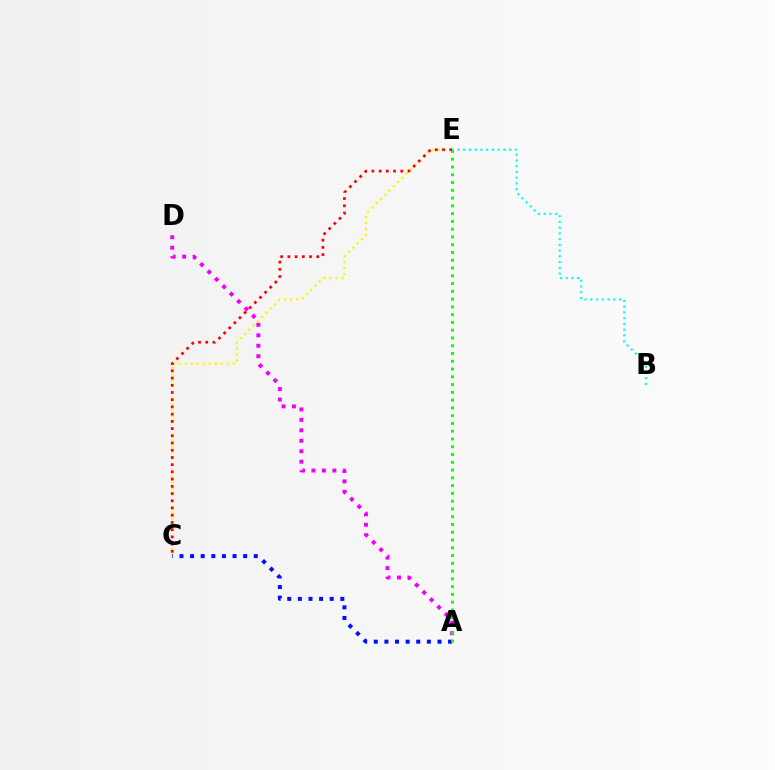{('C', 'E'): [{'color': '#fcf500', 'line_style': 'dotted', 'thickness': 1.64}, {'color': '#ff0000', 'line_style': 'dotted', 'thickness': 1.96}], ('A', 'D'): [{'color': '#ee00ff', 'line_style': 'dotted', 'thickness': 2.84}], ('A', 'C'): [{'color': '#0010ff', 'line_style': 'dotted', 'thickness': 2.88}], ('B', 'E'): [{'color': '#00fff6', 'line_style': 'dotted', 'thickness': 1.56}], ('A', 'E'): [{'color': '#08ff00', 'line_style': 'dotted', 'thickness': 2.11}]}